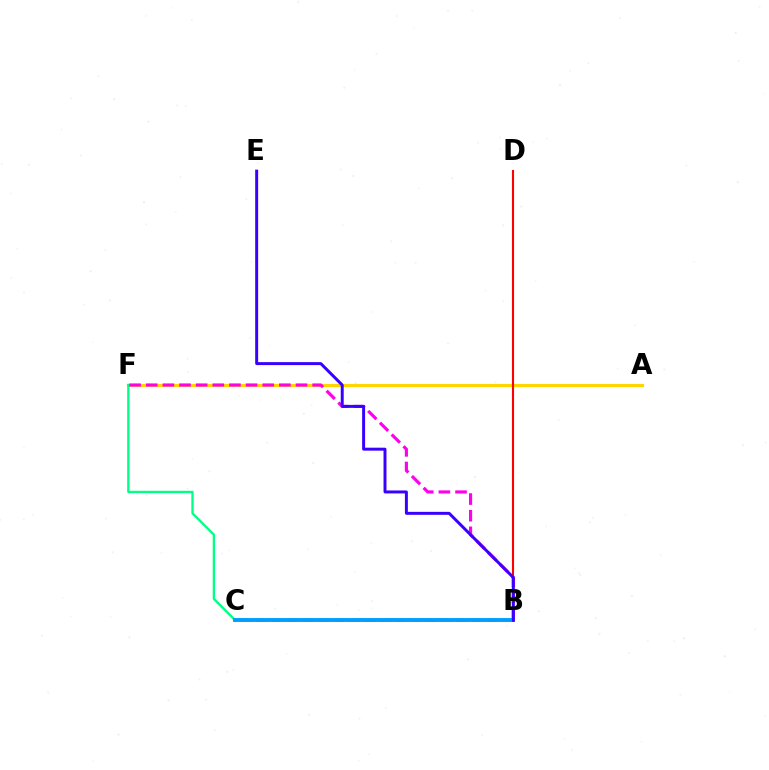{('B', 'C'): [{'color': '#4fff00', 'line_style': 'dashed', 'thickness': 2.09}, {'color': '#009eff', 'line_style': 'solid', 'thickness': 2.8}], ('A', 'F'): [{'color': '#ffd500', 'line_style': 'solid', 'thickness': 2.25}], ('C', 'F'): [{'color': '#00ff86', 'line_style': 'solid', 'thickness': 1.68}], ('B', 'D'): [{'color': '#ff0000', 'line_style': 'solid', 'thickness': 1.51}], ('B', 'F'): [{'color': '#ff00ed', 'line_style': 'dashed', 'thickness': 2.26}], ('B', 'E'): [{'color': '#3700ff', 'line_style': 'solid', 'thickness': 2.13}]}